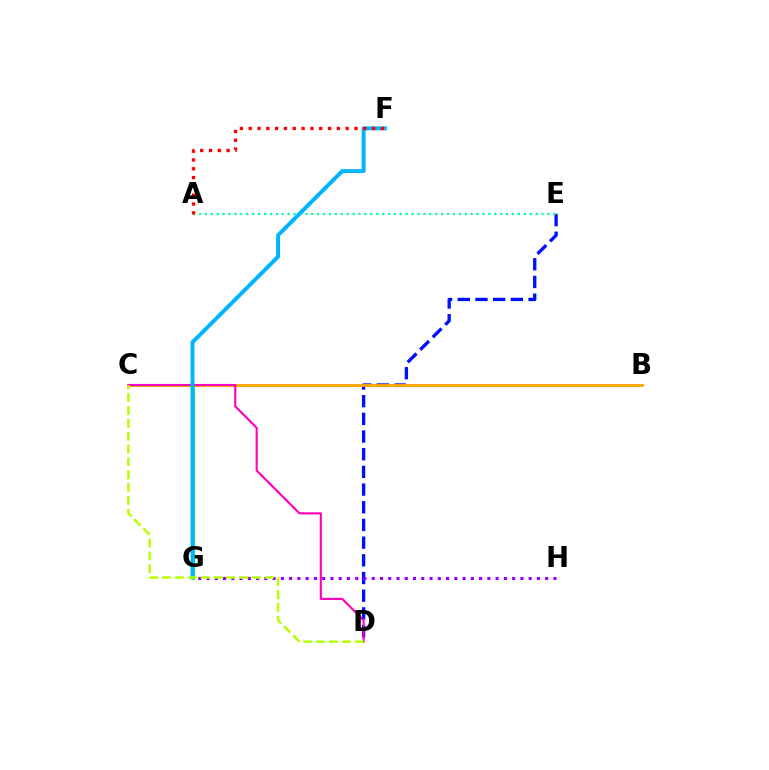{('D', 'E'): [{'color': '#0010ff', 'line_style': 'dashed', 'thickness': 2.4}], ('C', 'G'): [{'color': '#08ff00', 'line_style': 'solid', 'thickness': 2.03}], ('G', 'H'): [{'color': '#9b00ff', 'line_style': 'dotted', 'thickness': 2.24}], ('B', 'C'): [{'color': '#ffa500', 'line_style': 'solid', 'thickness': 2.03}], ('A', 'E'): [{'color': '#00ff9d', 'line_style': 'dotted', 'thickness': 1.6}], ('C', 'D'): [{'color': '#ff00bd', 'line_style': 'solid', 'thickness': 1.53}, {'color': '#b3ff00', 'line_style': 'dashed', 'thickness': 1.75}], ('F', 'G'): [{'color': '#00b5ff', 'line_style': 'solid', 'thickness': 2.84}], ('A', 'F'): [{'color': '#ff0000', 'line_style': 'dotted', 'thickness': 2.39}]}